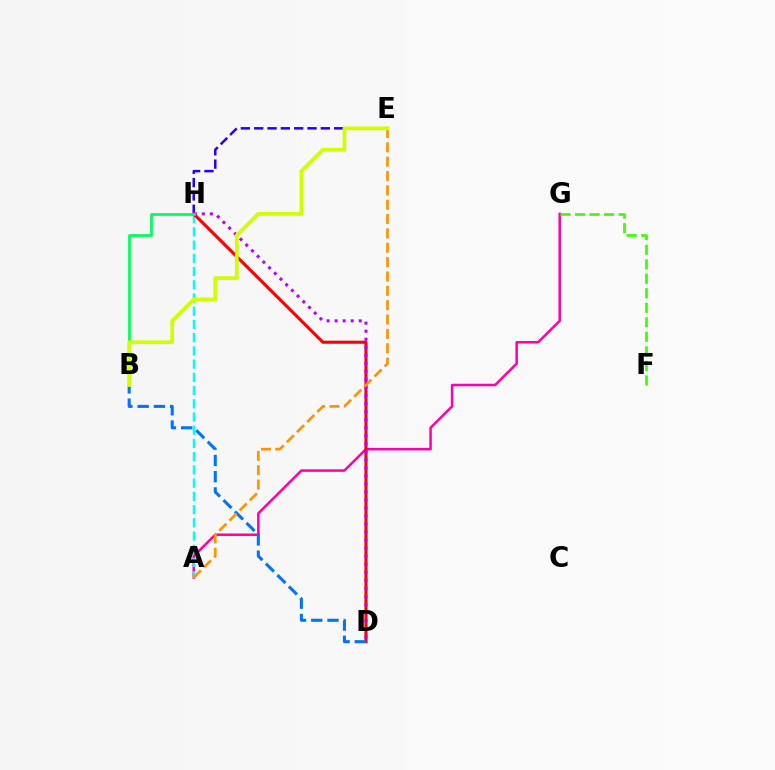{('A', 'G'): [{'color': '#ff00ac', 'line_style': 'solid', 'thickness': 1.81}], ('F', 'G'): [{'color': '#3dff00', 'line_style': 'dashed', 'thickness': 1.97}], ('E', 'H'): [{'color': '#2500ff', 'line_style': 'dashed', 'thickness': 1.81}], ('A', 'H'): [{'color': '#00fff6', 'line_style': 'dashed', 'thickness': 1.8}], ('D', 'H'): [{'color': '#ff0000', 'line_style': 'solid', 'thickness': 2.23}, {'color': '#b900ff', 'line_style': 'dotted', 'thickness': 2.18}], ('B', 'D'): [{'color': '#0074ff', 'line_style': 'dashed', 'thickness': 2.21}], ('A', 'E'): [{'color': '#ff9400', 'line_style': 'dashed', 'thickness': 1.95}], ('B', 'H'): [{'color': '#00ff5c', 'line_style': 'solid', 'thickness': 1.98}], ('B', 'E'): [{'color': '#d1ff00', 'line_style': 'solid', 'thickness': 2.7}]}